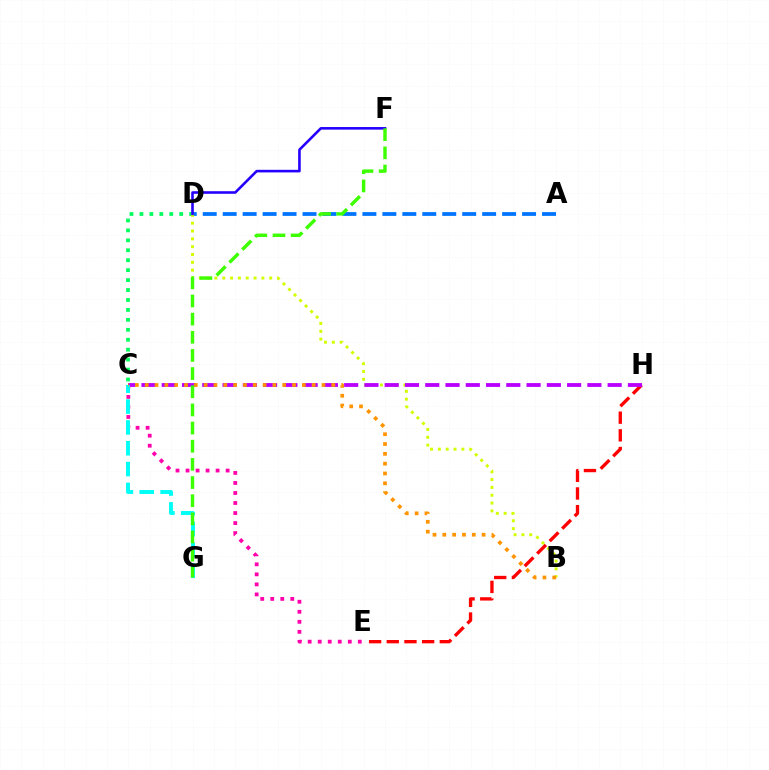{('C', 'D'): [{'color': '#00ff5c', 'line_style': 'dotted', 'thickness': 2.7}], ('E', 'H'): [{'color': '#ff0000', 'line_style': 'dashed', 'thickness': 2.4}], ('A', 'D'): [{'color': '#0074ff', 'line_style': 'dashed', 'thickness': 2.71}], ('B', 'D'): [{'color': '#d1ff00', 'line_style': 'dotted', 'thickness': 2.13}], ('C', 'H'): [{'color': '#b900ff', 'line_style': 'dashed', 'thickness': 2.75}], ('C', 'E'): [{'color': '#ff00ac', 'line_style': 'dotted', 'thickness': 2.72}], ('D', 'F'): [{'color': '#2500ff', 'line_style': 'solid', 'thickness': 1.87}], ('C', 'G'): [{'color': '#00fff6', 'line_style': 'dashed', 'thickness': 2.83}], ('B', 'C'): [{'color': '#ff9400', 'line_style': 'dotted', 'thickness': 2.67}], ('F', 'G'): [{'color': '#3dff00', 'line_style': 'dashed', 'thickness': 2.47}]}